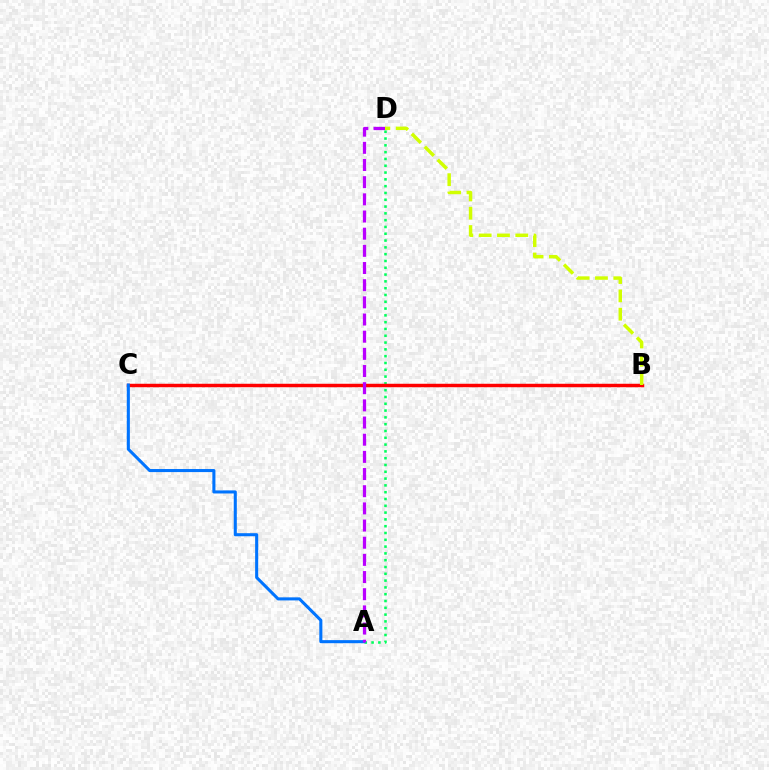{('A', 'D'): [{'color': '#00ff5c', 'line_style': 'dotted', 'thickness': 1.85}, {'color': '#b900ff', 'line_style': 'dashed', 'thickness': 2.33}], ('B', 'C'): [{'color': '#ff0000', 'line_style': 'solid', 'thickness': 2.49}], ('A', 'C'): [{'color': '#0074ff', 'line_style': 'solid', 'thickness': 2.21}], ('B', 'D'): [{'color': '#d1ff00', 'line_style': 'dashed', 'thickness': 2.49}]}